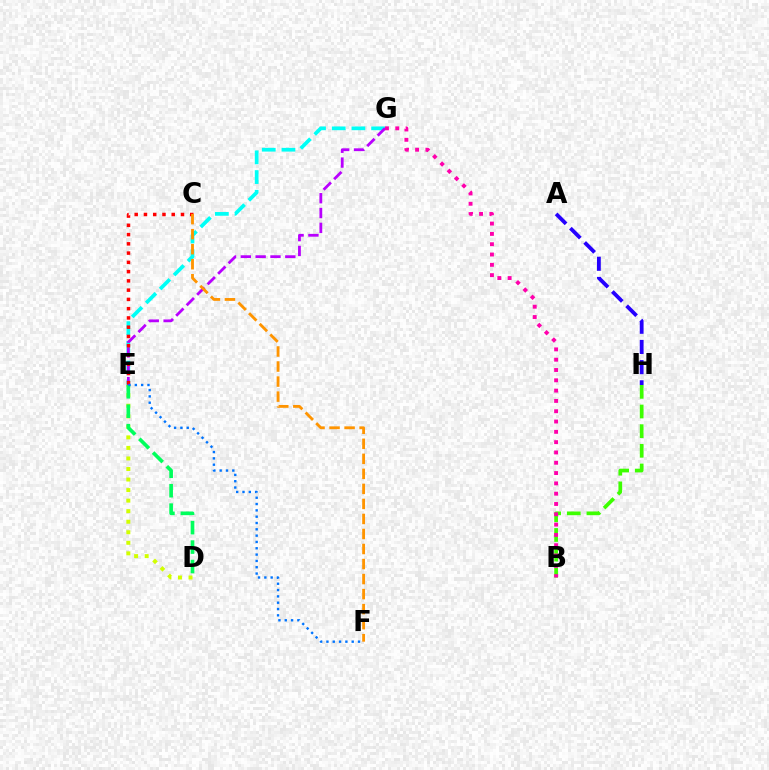{('E', 'G'): [{'color': '#00fff6', 'line_style': 'dashed', 'thickness': 2.68}, {'color': '#b900ff', 'line_style': 'dashed', 'thickness': 2.01}], ('B', 'H'): [{'color': '#3dff00', 'line_style': 'dashed', 'thickness': 2.67}], ('B', 'G'): [{'color': '#ff00ac', 'line_style': 'dotted', 'thickness': 2.8}], ('C', 'E'): [{'color': '#ff0000', 'line_style': 'dotted', 'thickness': 2.52}], ('D', 'E'): [{'color': '#d1ff00', 'line_style': 'dotted', 'thickness': 2.86}, {'color': '#00ff5c', 'line_style': 'dashed', 'thickness': 2.64}], ('C', 'F'): [{'color': '#ff9400', 'line_style': 'dashed', 'thickness': 2.04}], ('E', 'F'): [{'color': '#0074ff', 'line_style': 'dotted', 'thickness': 1.72}], ('A', 'H'): [{'color': '#2500ff', 'line_style': 'dashed', 'thickness': 2.74}]}